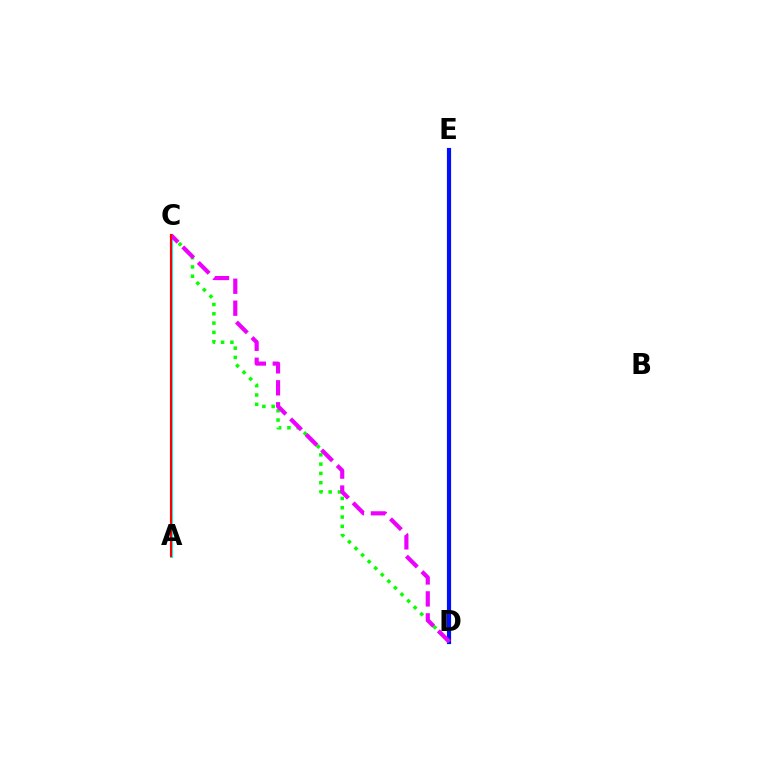{('D', 'E'): [{'color': '#fcf500', 'line_style': 'solid', 'thickness': 2.29}, {'color': '#0010ff', 'line_style': 'solid', 'thickness': 3.0}], ('C', 'D'): [{'color': '#08ff00', 'line_style': 'dotted', 'thickness': 2.52}, {'color': '#ee00ff', 'line_style': 'dashed', 'thickness': 2.98}], ('A', 'C'): [{'color': '#00fff6', 'line_style': 'solid', 'thickness': 2.13}, {'color': '#ff0000', 'line_style': 'solid', 'thickness': 1.54}]}